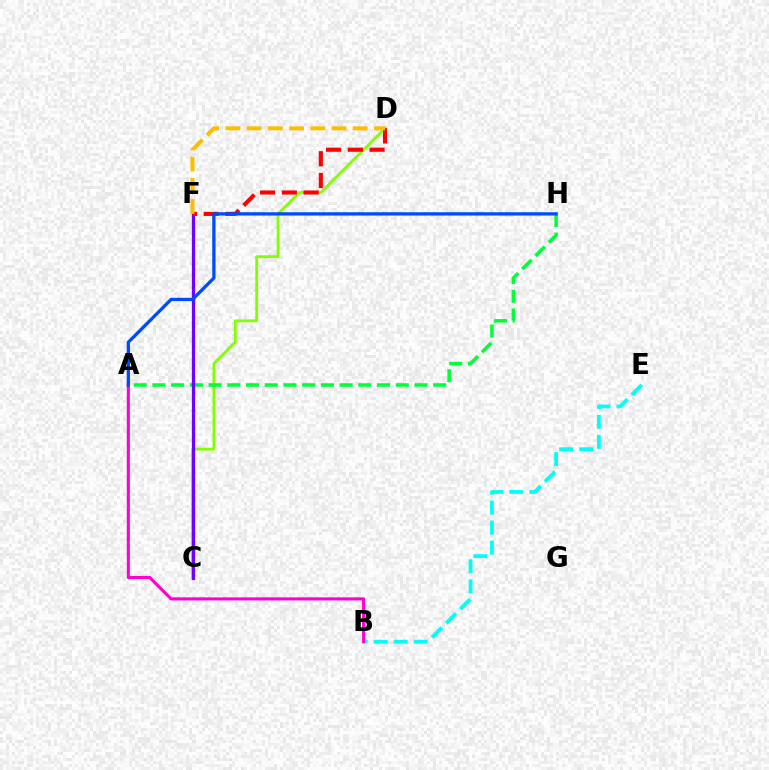{('C', 'D'): [{'color': '#84ff00', 'line_style': 'solid', 'thickness': 2.02}], ('A', 'H'): [{'color': '#00ff39', 'line_style': 'dashed', 'thickness': 2.54}, {'color': '#004bff', 'line_style': 'solid', 'thickness': 2.37}], ('C', 'F'): [{'color': '#7200ff', 'line_style': 'solid', 'thickness': 2.35}], ('D', 'F'): [{'color': '#ff0000', 'line_style': 'dashed', 'thickness': 2.95}, {'color': '#ffbd00', 'line_style': 'dashed', 'thickness': 2.88}], ('B', 'E'): [{'color': '#00fff6', 'line_style': 'dashed', 'thickness': 2.72}], ('A', 'B'): [{'color': '#ff00cf', 'line_style': 'solid', 'thickness': 2.21}]}